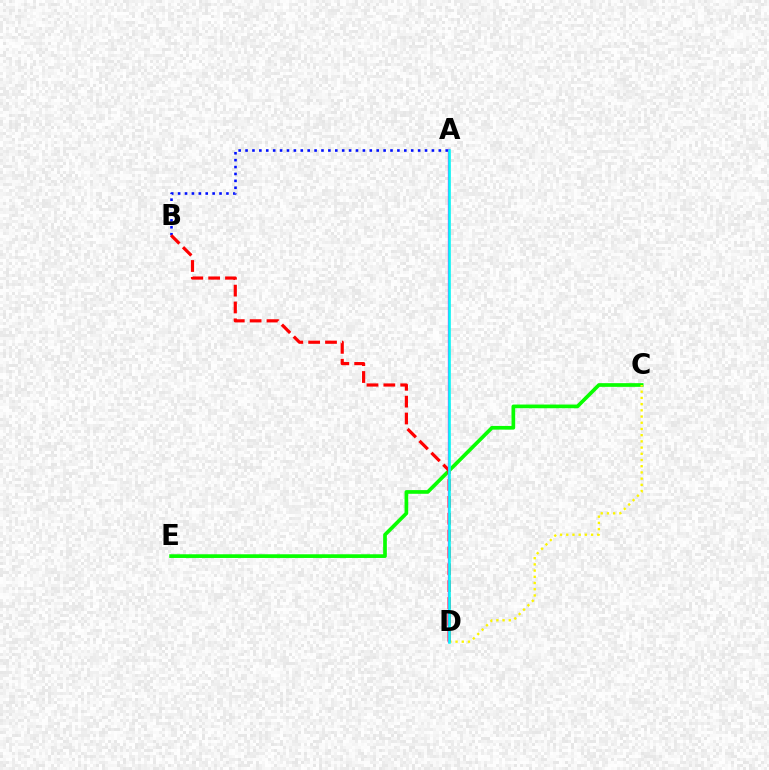{('A', 'B'): [{'color': '#0010ff', 'line_style': 'dotted', 'thickness': 1.88}], ('C', 'E'): [{'color': '#08ff00', 'line_style': 'solid', 'thickness': 2.66}], ('C', 'D'): [{'color': '#fcf500', 'line_style': 'dotted', 'thickness': 1.69}], ('B', 'D'): [{'color': '#ff0000', 'line_style': 'dashed', 'thickness': 2.29}], ('A', 'D'): [{'color': '#ee00ff', 'line_style': 'solid', 'thickness': 1.64}, {'color': '#00fff6', 'line_style': 'solid', 'thickness': 1.85}]}